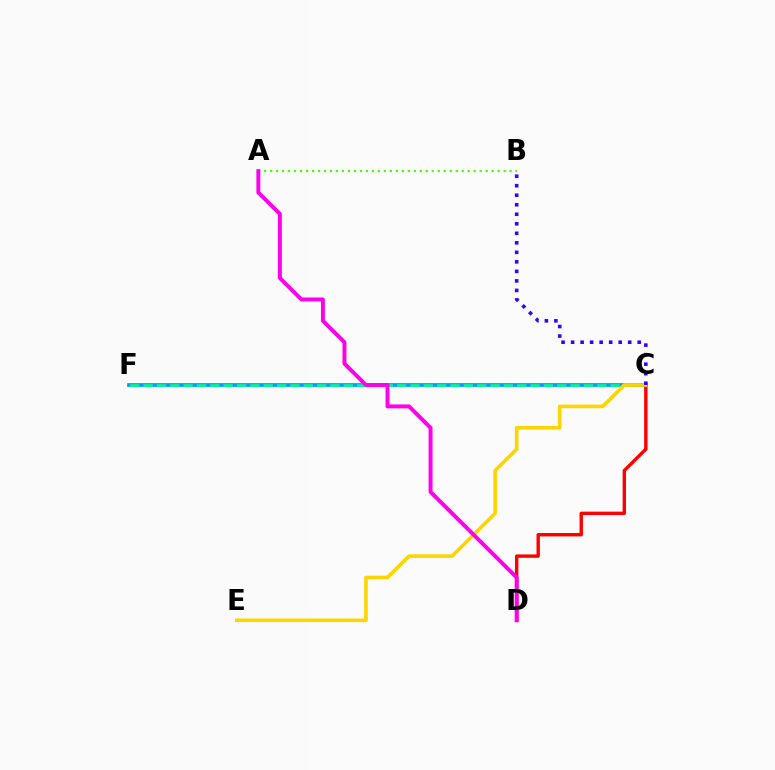{('C', 'F'): [{'color': '#009eff', 'line_style': 'solid', 'thickness': 2.7}, {'color': '#00ff86', 'line_style': 'dashed', 'thickness': 1.81}], ('C', 'D'): [{'color': '#ff0000', 'line_style': 'solid', 'thickness': 2.44}], ('A', 'B'): [{'color': '#4fff00', 'line_style': 'dotted', 'thickness': 1.63}], ('C', 'E'): [{'color': '#ffd500', 'line_style': 'solid', 'thickness': 2.6}], ('A', 'D'): [{'color': '#ff00ed', 'line_style': 'solid', 'thickness': 2.84}], ('B', 'C'): [{'color': '#3700ff', 'line_style': 'dotted', 'thickness': 2.59}]}